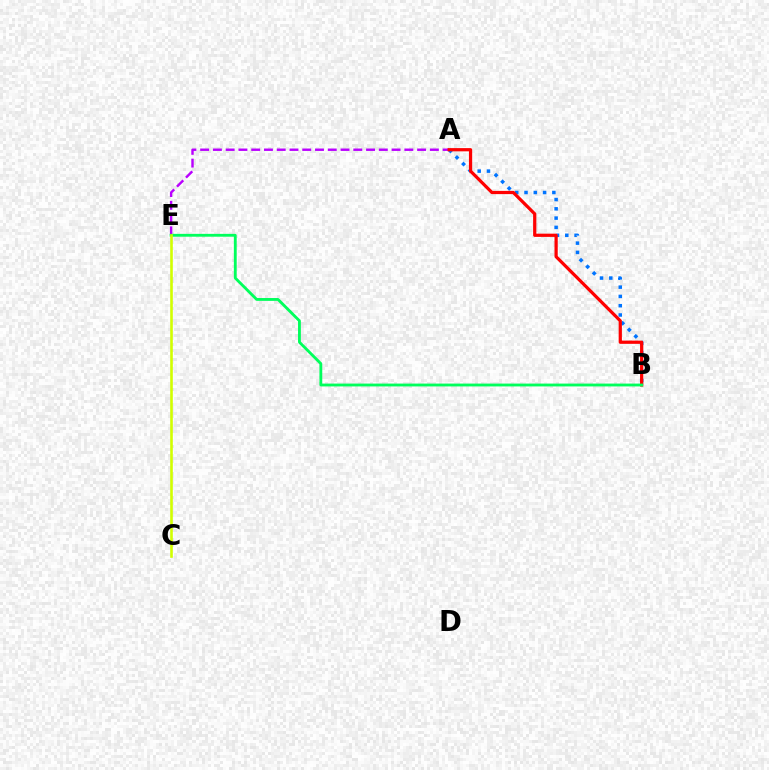{('A', 'B'): [{'color': '#0074ff', 'line_style': 'dotted', 'thickness': 2.52}, {'color': '#ff0000', 'line_style': 'solid', 'thickness': 2.32}], ('A', 'E'): [{'color': '#b900ff', 'line_style': 'dashed', 'thickness': 1.73}], ('B', 'E'): [{'color': '#00ff5c', 'line_style': 'solid', 'thickness': 2.05}], ('C', 'E'): [{'color': '#d1ff00', 'line_style': 'solid', 'thickness': 1.88}]}